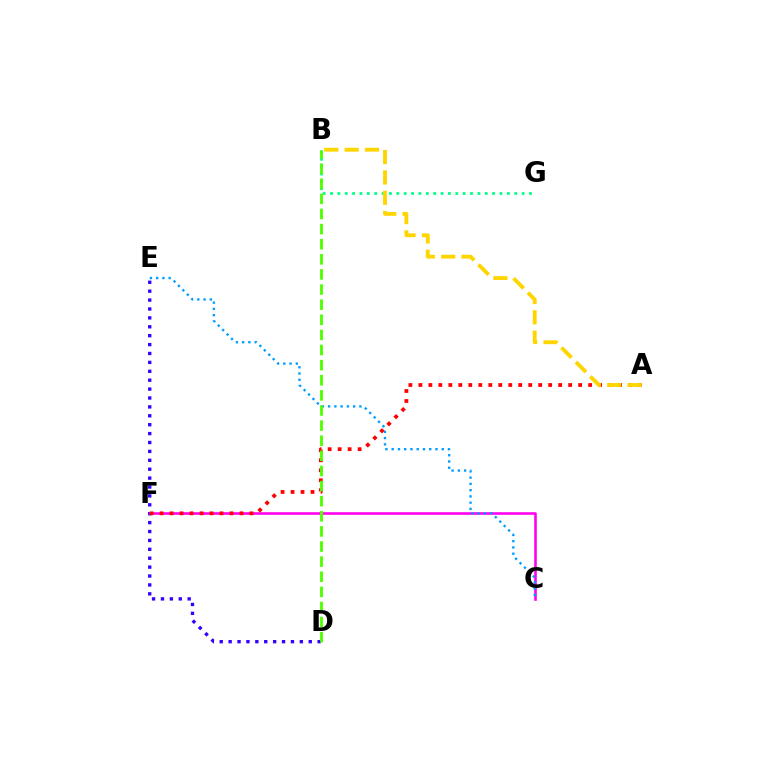{('D', 'E'): [{'color': '#3700ff', 'line_style': 'dotted', 'thickness': 2.42}], ('C', 'F'): [{'color': '#ff00ed', 'line_style': 'solid', 'thickness': 1.87}], ('B', 'G'): [{'color': '#00ff86', 'line_style': 'dotted', 'thickness': 2.0}], ('C', 'E'): [{'color': '#009eff', 'line_style': 'dotted', 'thickness': 1.7}], ('A', 'F'): [{'color': '#ff0000', 'line_style': 'dotted', 'thickness': 2.71}], ('A', 'B'): [{'color': '#ffd500', 'line_style': 'dashed', 'thickness': 2.76}], ('B', 'D'): [{'color': '#4fff00', 'line_style': 'dashed', 'thickness': 2.05}]}